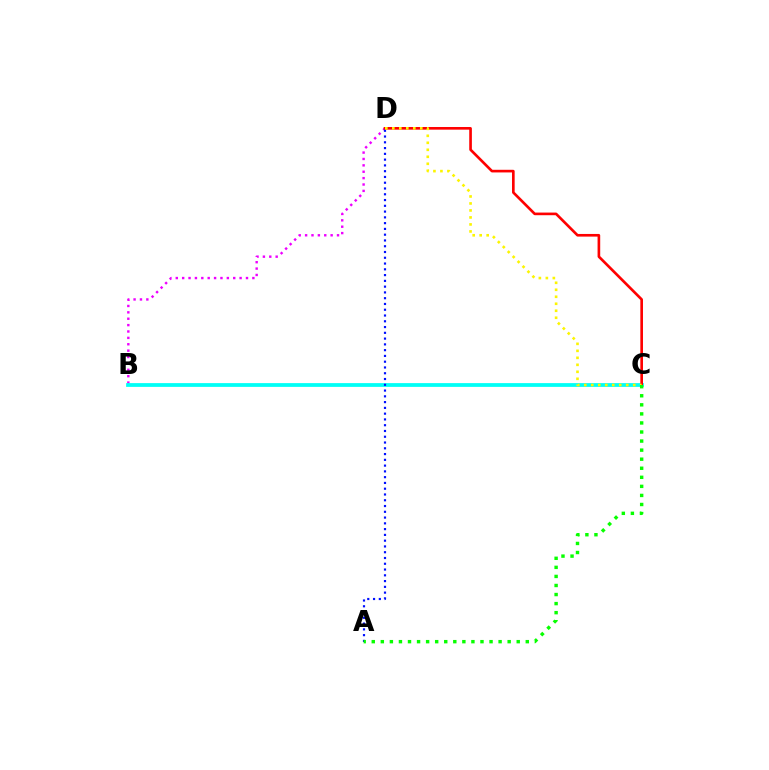{('B', 'D'): [{'color': '#ee00ff', 'line_style': 'dotted', 'thickness': 1.73}], ('B', 'C'): [{'color': '#00fff6', 'line_style': 'solid', 'thickness': 2.71}], ('C', 'D'): [{'color': '#ff0000', 'line_style': 'solid', 'thickness': 1.9}, {'color': '#fcf500', 'line_style': 'dotted', 'thickness': 1.9}], ('A', 'D'): [{'color': '#0010ff', 'line_style': 'dotted', 'thickness': 1.57}], ('A', 'C'): [{'color': '#08ff00', 'line_style': 'dotted', 'thickness': 2.46}]}